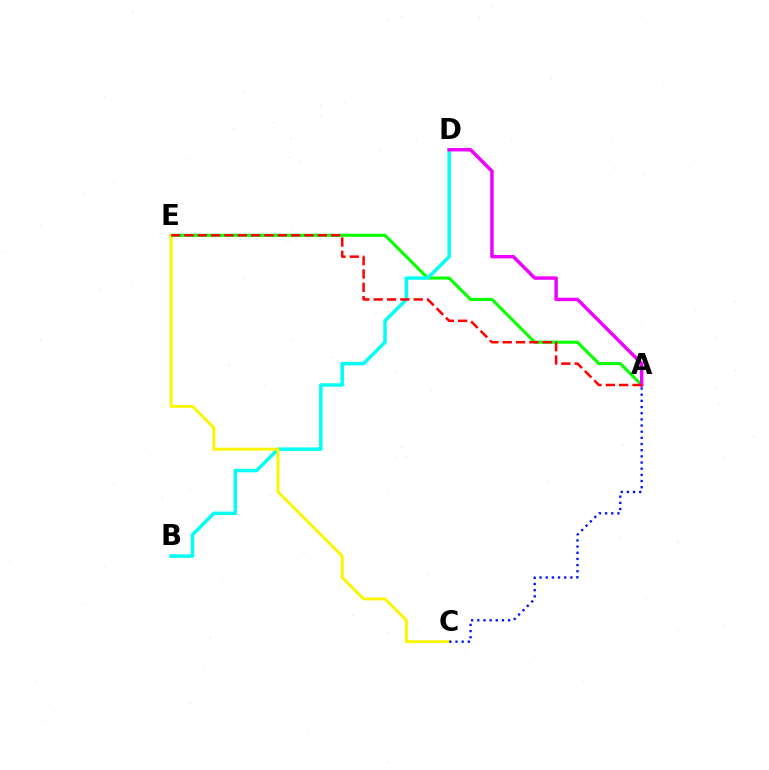{('A', 'E'): [{'color': '#08ff00', 'line_style': 'solid', 'thickness': 2.22}, {'color': '#ff0000', 'line_style': 'dashed', 'thickness': 1.81}], ('B', 'D'): [{'color': '#00fff6', 'line_style': 'solid', 'thickness': 2.51}], ('A', 'D'): [{'color': '#ee00ff', 'line_style': 'solid', 'thickness': 2.48}], ('C', 'E'): [{'color': '#fcf500', 'line_style': 'solid', 'thickness': 2.12}], ('A', 'C'): [{'color': '#0010ff', 'line_style': 'dotted', 'thickness': 1.68}]}